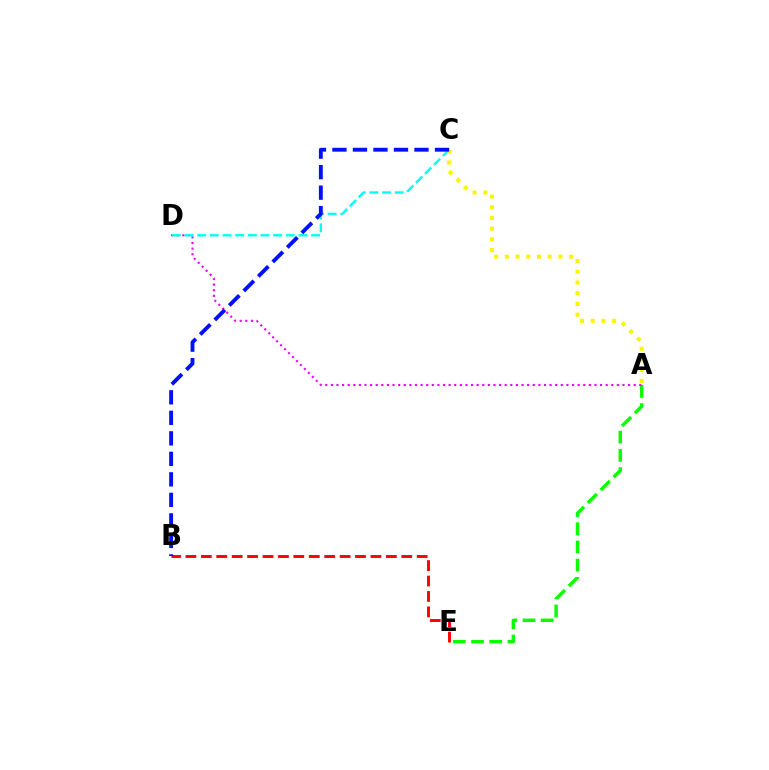{('A', 'E'): [{'color': '#08ff00', 'line_style': 'dashed', 'thickness': 2.47}], ('B', 'E'): [{'color': '#ff0000', 'line_style': 'dashed', 'thickness': 2.09}], ('A', 'D'): [{'color': '#ee00ff', 'line_style': 'dotted', 'thickness': 1.52}], ('C', 'D'): [{'color': '#00fff6', 'line_style': 'dashed', 'thickness': 1.72}], ('A', 'C'): [{'color': '#fcf500', 'line_style': 'dotted', 'thickness': 2.91}], ('B', 'C'): [{'color': '#0010ff', 'line_style': 'dashed', 'thickness': 2.79}]}